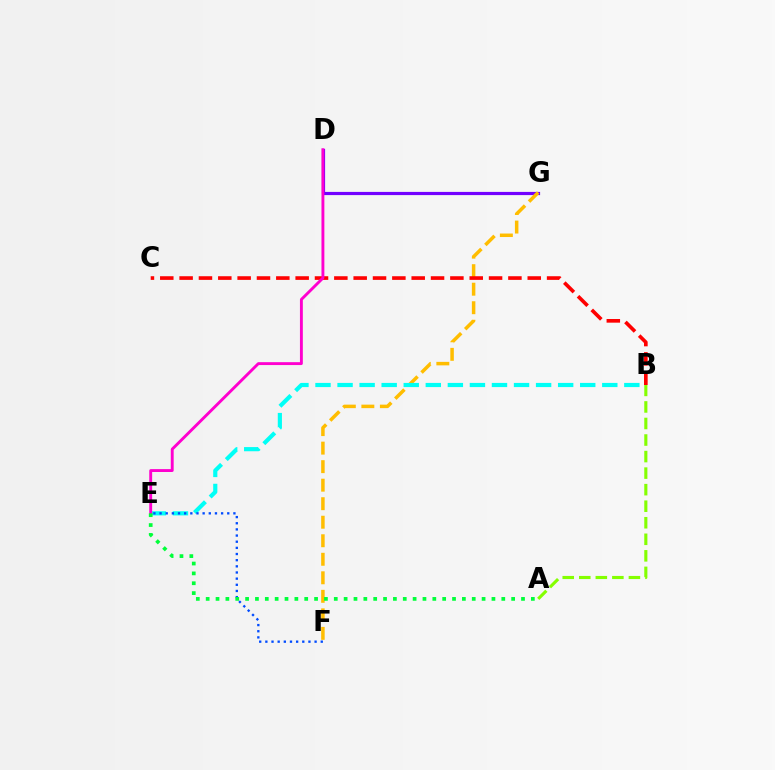{('D', 'G'): [{'color': '#7200ff', 'line_style': 'solid', 'thickness': 2.3}], ('F', 'G'): [{'color': '#ffbd00', 'line_style': 'dashed', 'thickness': 2.52}], ('B', 'C'): [{'color': '#ff0000', 'line_style': 'dashed', 'thickness': 2.63}], ('B', 'E'): [{'color': '#00fff6', 'line_style': 'dashed', 'thickness': 3.0}], ('E', 'F'): [{'color': '#004bff', 'line_style': 'dotted', 'thickness': 1.67}], ('D', 'E'): [{'color': '#ff00cf', 'line_style': 'solid', 'thickness': 2.08}], ('A', 'E'): [{'color': '#00ff39', 'line_style': 'dotted', 'thickness': 2.68}], ('A', 'B'): [{'color': '#84ff00', 'line_style': 'dashed', 'thickness': 2.25}]}